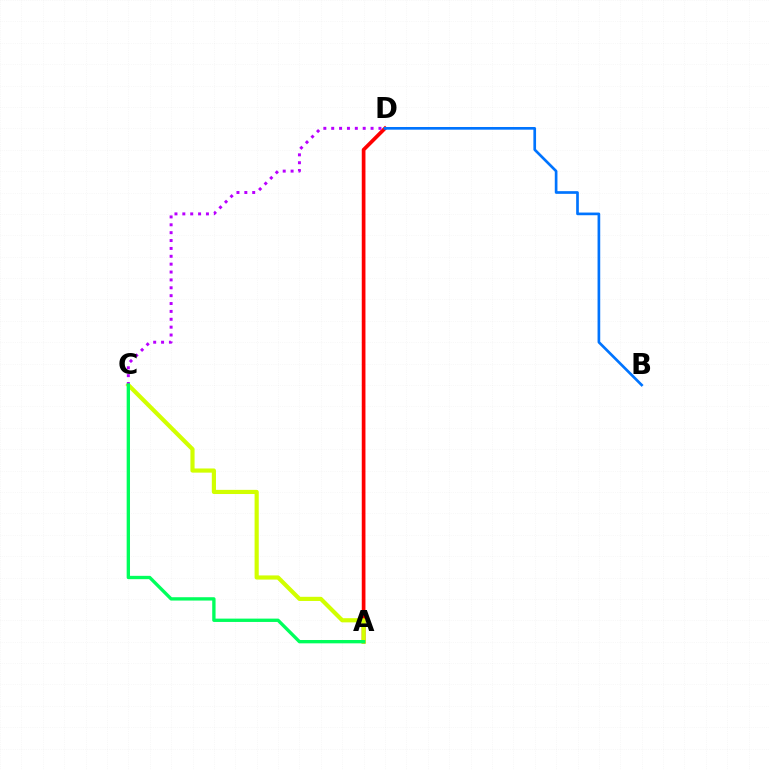{('A', 'D'): [{'color': '#ff0000', 'line_style': 'solid', 'thickness': 2.66}], ('A', 'C'): [{'color': '#d1ff00', 'line_style': 'solid', 'thickness': 2.99}, {'color': '#00ff5c', 'line_style': 'solid', 'thickness': 2.4}], ('C', 'D'): [{'color': '#b900ff', 'line_style': 'dotted', 'thickness': 2.14}], ('B', 'D'): [{'color': '#0074ff', 'line_style': 'solid', 'thickness': 1.93}]}